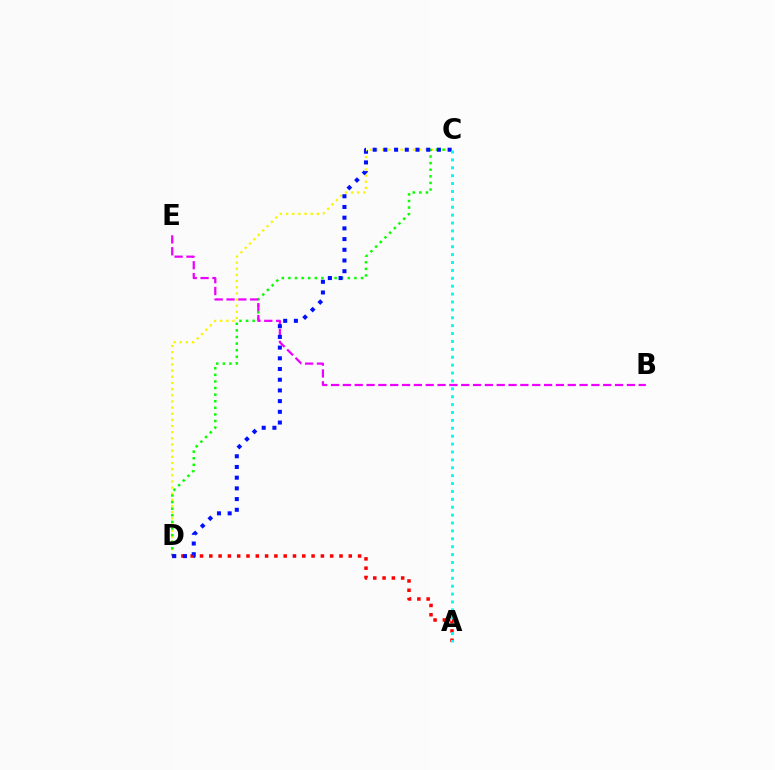{('C', 'D'): [{'color': '#fcf500', 'line_style': 'dotted', 'thickness': 1.67}, {'color': '#08ff00', 'line_style': 'dotted', 'thickness': 1.79}, {'color': '#0010ff', 'line_style': 'dotted', 'thickness': 2.91}], ('B', 'E'): [{'color': '#ee00ff', 'line_style': 'dashed', 'thickness': 1.61}], ('A', 'D'): [{'color': '#ff0000', 'line_style': 'dotted', 'thickness': 2.53}], ('A', 'C'): [{'color': '#00fff6', 'line_style': 'dotted', 'thickness': 2.14}]}